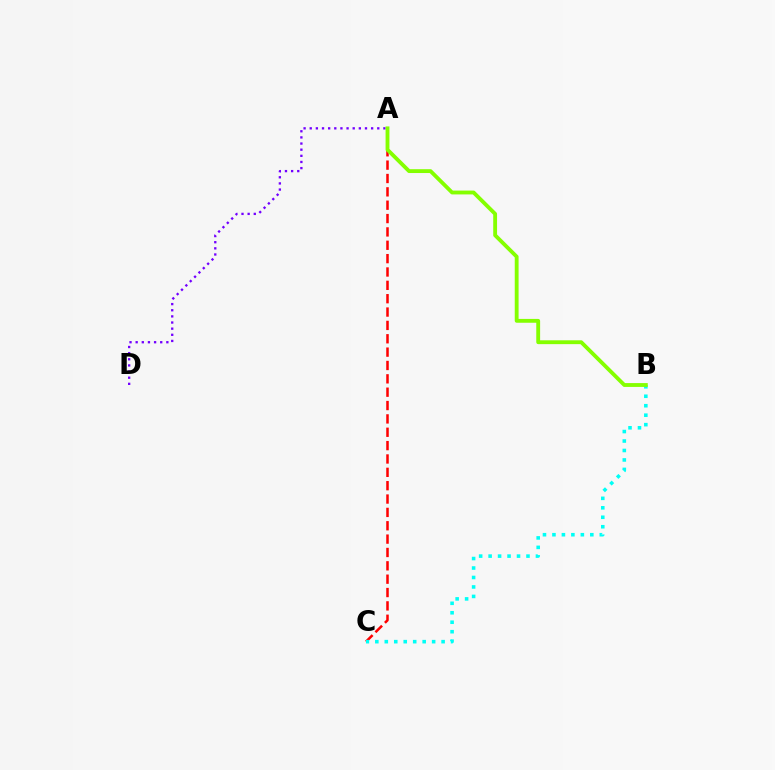{('A', 'C'): [{'color': '#ff0000', 'line_style': 'dashed', 'thickness': 1.81}], ('A', 'D'): [{'color': '#7200ff', 'line_style': 'dotted', 'thickness': 1.67}], ('B', 'C'): [{'color': '#00fff6', 'line_style': 'dotted', 'thickness': 2.57}], ('A', 'B'): [{'color': '#84ff00', 'line_style': 'solid', 'thickness': 2.77}]}